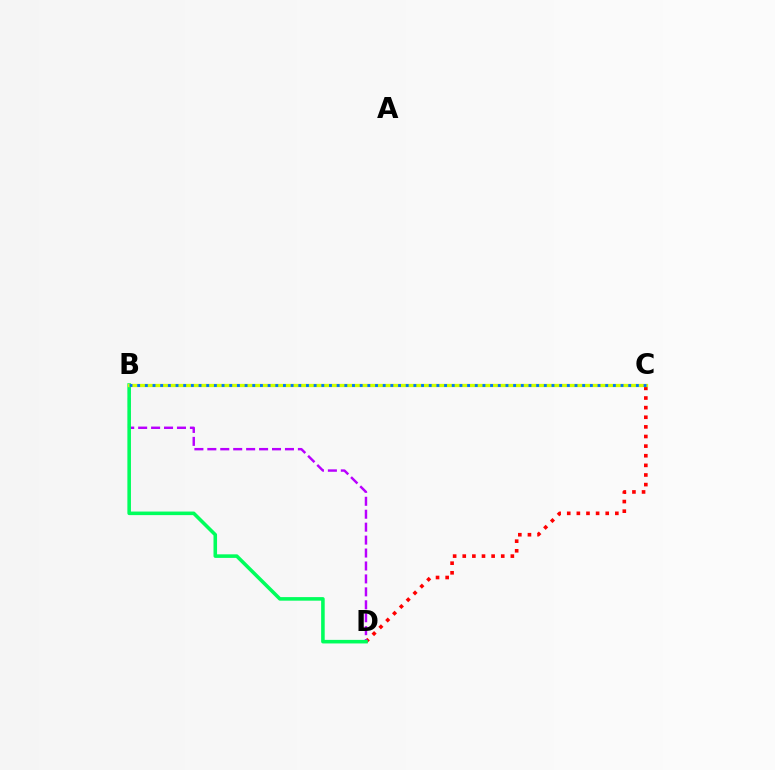{('C', 'D'): [{'color': '#ff0000', 'line_style': 'dotted', 'thickness': 2.61}], ('B', 'D'): [{'color': '#b900ff', 'line_style': 'dashed', 'thickness': 1.76}, {'color': '#00ff5c', 'line_style': 'solid', 'thickness': 2.57}], ('B', 'C'): [{'color': '#d1ff00', 'line_style': 'solid', 'thickness': 2.36}, {'color': '#0074ff', 'line_style': 'dotted', 'thickness': 2.08}]}